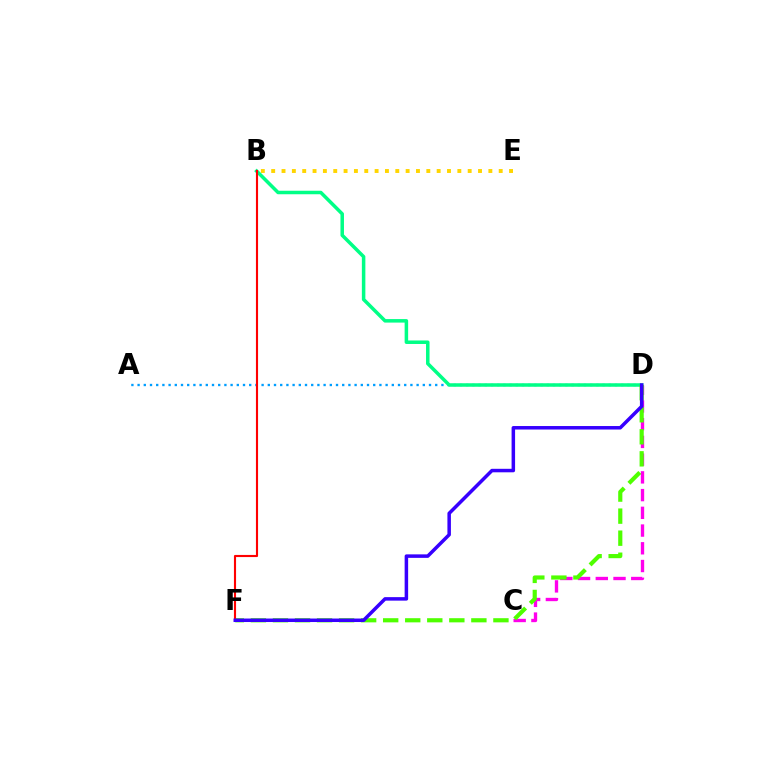{('C', 'D'): [{'color': '#ff00ed', 'line_style': 'dashed', 'thickness': 2.41}], ('B', 'E'): [{'color': '#ffd500', 'line_style': 'dotted', 'thickness': 2.81}], ('A', 'D'): [{'color': '#009eff', 'line_style': 'dotted', 'thickness': 1.68}], ('B', 'D'): [{'color': '#00ff86', 'line_style': 'solid', 'thickness': 2.53}], ('D', 'F'): [{'color': '#4fff00', 'line_style': 'dashed', 'thickness': 3.0}, {'color': '#3700ff', 'line_style': 'solid', 'thickness': 2.52}], ('B', 'F'): [{'color': '#ff0000', 'line_style': 'solid', 'thickness': 1.53}]}